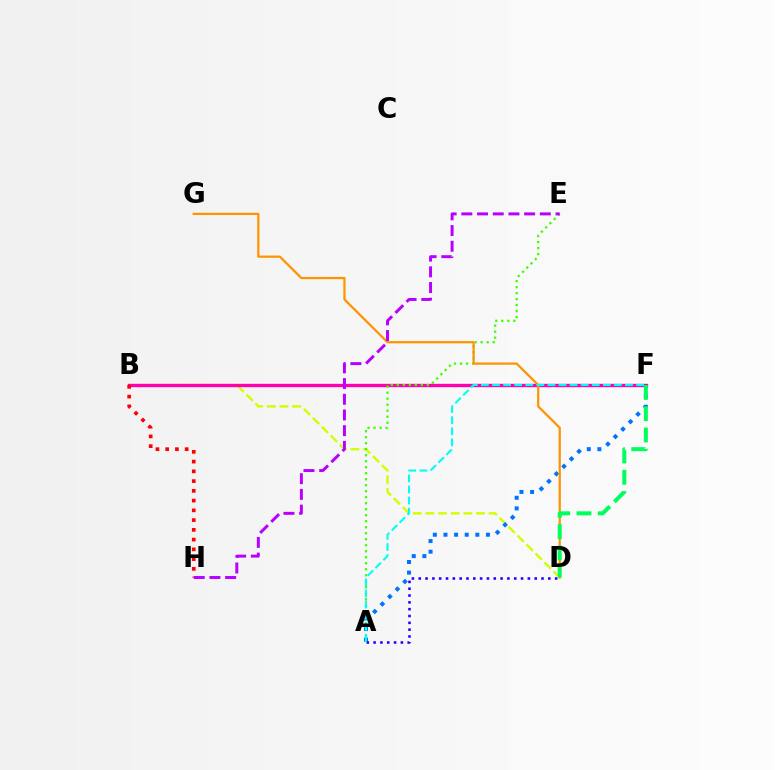{('B', 'D'): [{'color': '#d1ff00', 'line_style': 'dashed', 'thickness': 1.72}], ('B', 'F'): [{'color': '#ff00ac', 'line_style': 'solid', 'thickness': 2.41}], ('A', 'F'): [{'color': '#0074ff', 'line_style': 'dotted', 'thickness': 2.89}, {'color': '#00fff6', 'line_style': 'dashed', 'thickness': 1.51}], ('A', 'E'): [{'color': '#3dff00', 'line_style': 'dotted', 'thickness': 1.63}], ('B', 'H'): [{'color': '#ff0000', 'line_style': 'dotted', 'thickness': 2.65}], ('D', 'G'): [{'color': '#ff9400', 'line_style': 'solid', 'thickness': 1.62}], ('A', 'D'): [{'color': '#2500ff', 'line_style': 'dotted', 'thickness': 1.85}], ('E', 'H'): [{'color': '#b900ff', 'line_style': 'dashed', 'thickness': 2.13}], ('D', 'F'): [{'color': '#00ff5c', 'line_style': 'dashed', 'thickness': 2.89}]}